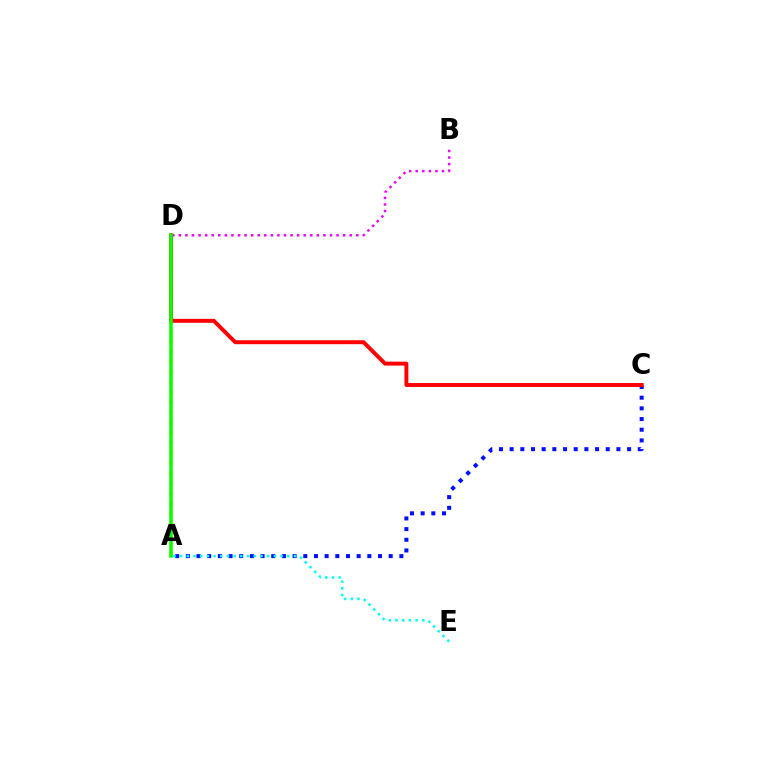{('B', 'D'): [{'color': '#ee00ff', 'line_style': 'dotted', 'thickness': 1.79}], ('A', 'D'): [{'color': '#fcf500', 'line_style': 'dotted', 'thickness': 2.75}, {'color': '#08ff00', 'line_style': 'solid', 'thickness': 2.52}], ('A', 'C'): [{'color': '#0010ff', 'line_style': 'dotted', 'thickness': 2.9}], ('C', 'D'): [{'color': '#ff0000', 'line_style': 'solid', 'thickness': 2.83}], ('A', 'E'): [{'color': '#00fff6', 'line_style': 'dotted', 'thickness': 1.82}]}